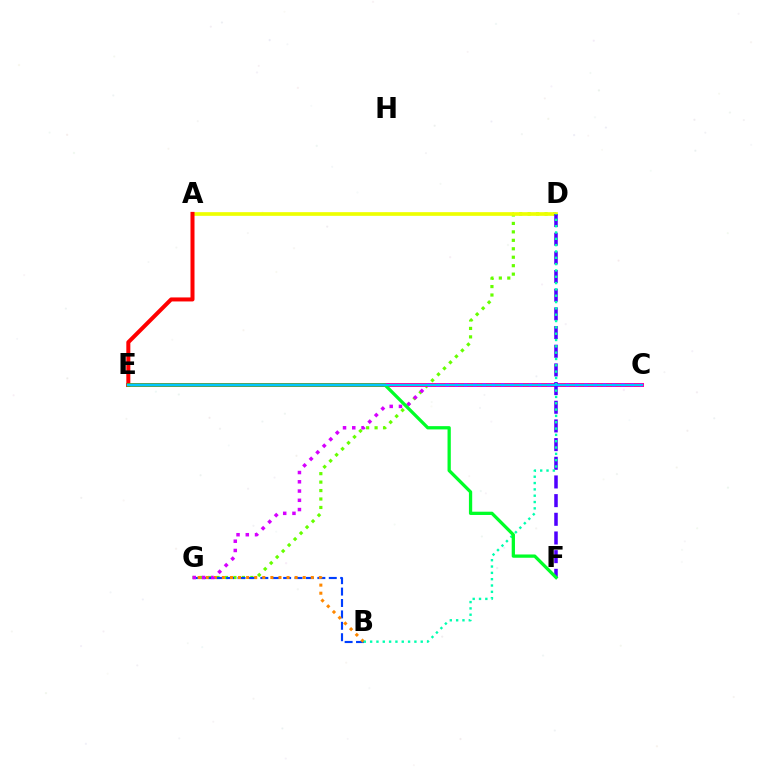{('D', 'G'): [{'color': '#66ff00', 'line_style': 'dotted', 'thickness': 2.3}], ('B', 'G'): [{'color': '#003fff', 'line_style': 'dashed', 'thickness': 1.55}, {'color': '#ff8800', 'line_style': 'dotted', 'thickness': 2.2}], ('C', 'E'): [{'color': '#ff00a0', 'line_style': 'solid', 'thickness': 2.86}, {'color': '#00c7ff', 'line_style': 'solid', 'thickness': 1.56}], ('A', 'D'): [{'color': '#eeff00', 'line_style': 'solid', 'thickness': 2.65}], ('A', 'E'): [{'color': '#ff0000', 'line_style': 'solid', 'thickness': 2.89}], ('C', 'G'): [{'color': '#d600ff', 'line_style': 'dotted', 'thickness': 2.51}], ('D', 'F'): [{'color': '#4f00ff', 'line_style': 'dashed', 'thickness': 2.54}], ('B', 'D'): [{'color': '#00ffaf', 'line_style': 'dotted', 'thickness': 1.72}], ('E', 'F'): [{'color': '#00ff27', 'line_style': 'solid', 'thickness': 2.36}]}